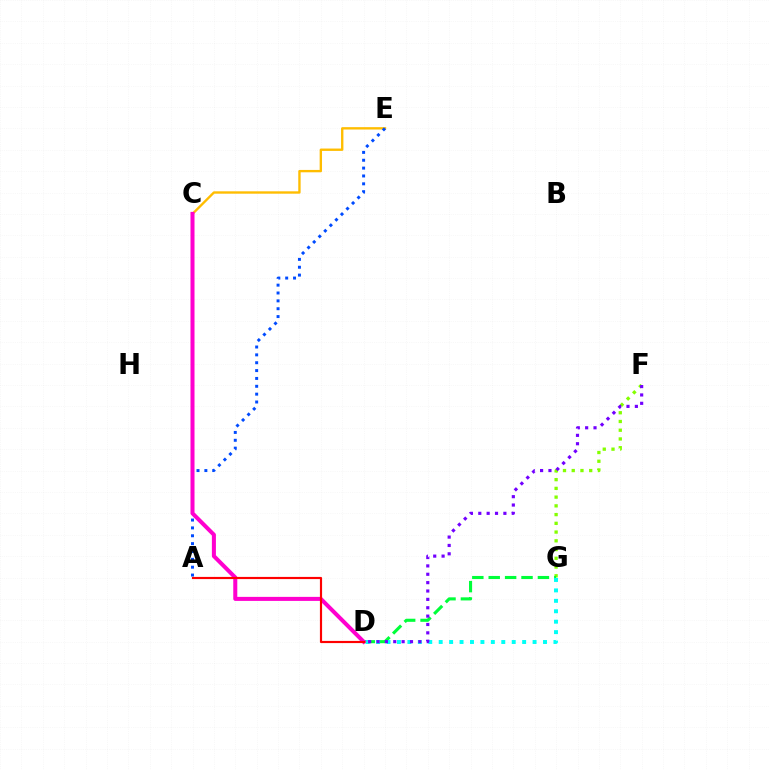{('C', 'E'): [{'color': '#ffbd00', 'line_style': 'solid', 'thickness': 1.7}], ('F', 'G'): [{'color': '#84ff00', 'line_style': 'dotted', 'thickness': 2.37}], ('A', 'E'): [{'color': '#004bff', 'line_style': 'dotted', 'thickness': 2.13}], ('D', 'G'): [{'color': '#00ff39', 'line_style': 'dashed', 'thickness': 2.23}, {'color': '#00fff6', 'line_style': 'dotted', 'thickness': 2.83}], ('C', 'D'): [{'color': '#ff00cf', 'line_style': 'solid', 'thickness': 2.9}], ('D', 'F'): [{'color': '#7200ff', 'line_style': 'dotted', 'thickness': 2.27}], ('A', 'D'): [{'color': '#ff0000', 'line_style': 'solid', 'thickness': 1.56}]}